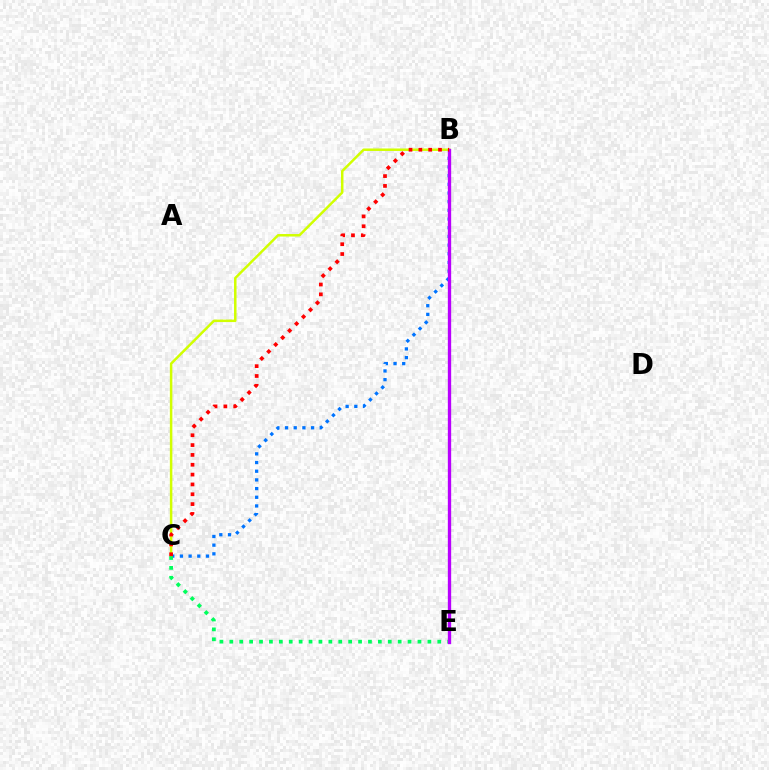{('B', 'C'): [{'color': '#0074ff', 'line_style': 'dotted', 'thickness': 2.36}, {'color': '#d1ff00', 'line_style': 'solid', 'thickness': 1.79}, {'color': '#ff0000', 'line_style': 'dotted', 'thickness': 2.67}], ('C', 'E'): [{'color': '#00ff5c', 'line_style': 'dotted', 'thickness': 2.69}], ('B', 'E'): [{'color': '#b900ff', 'line_style': 'solid', 'thickness': 2.39}]}